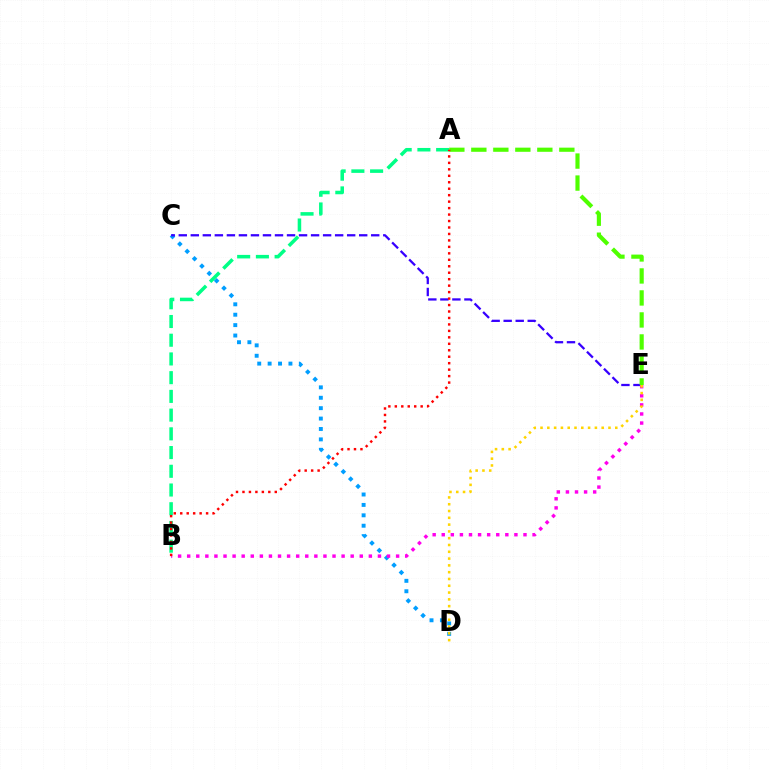{('C', 'D'): [{'color': '#009eff', 'line_style': 'dotted', 'thickness': 2.83}], ('C', 'E'): [{'color': '#3700ff', 'line_style': 'dashed', 'thickness': 1.63}], ('A', 'B'): [{'color': '#00ff86', 'line_style': 'dashed', 'thickness': 2.54}, {'color': '#ff0000', 'line_style': 'dotted', 'thickness': 1.76}], ('B', 'E'): [{'color': '#ff00ed', 'line_style': 'dotted', 'thickness': 2.47}], ('A', 'E'): [{'color': '#4fff00', 'line_style': 'dashed', 'thickness': 2.99}], ('D', 'E'): [{'color': '#ffd500', 'line_style': 'dotted', 'thickness': 1.85}]}